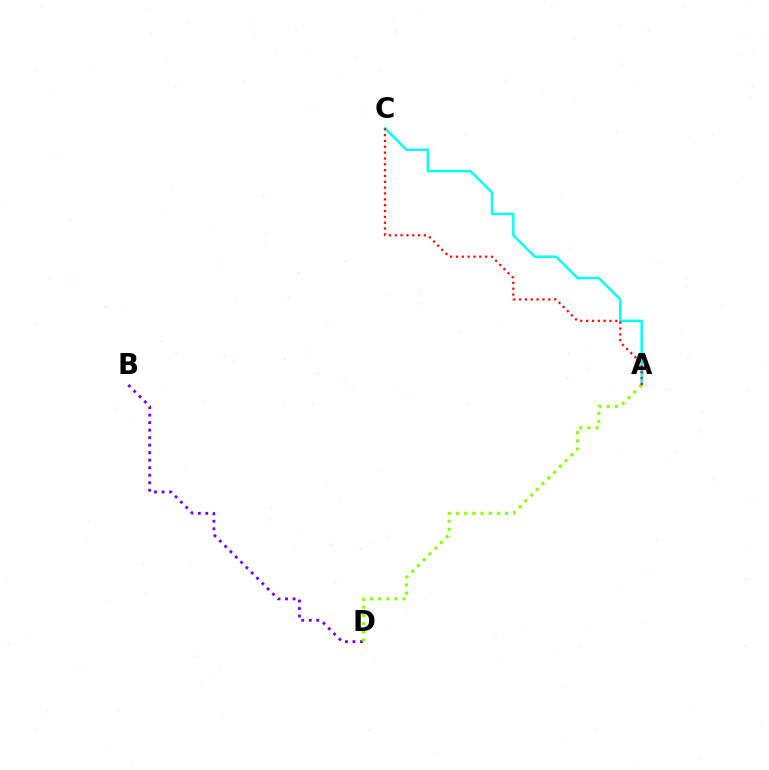{('B', 'D'): [{'color': '#7200ff', 'line_style': 'dotted', 'thickness': 2.04}], ('A', 'C'): [{'color': '#00fff6', 'line_style': 'solid', 'thickness': 1.74}, {'color': '#ff0000', 'line_style': 'dotted', 'thickness': 1.59}], ('A', 'D'): [{'color': '#84ff00', 'line_style': 'dotted', 'thickness': 2.21}]}